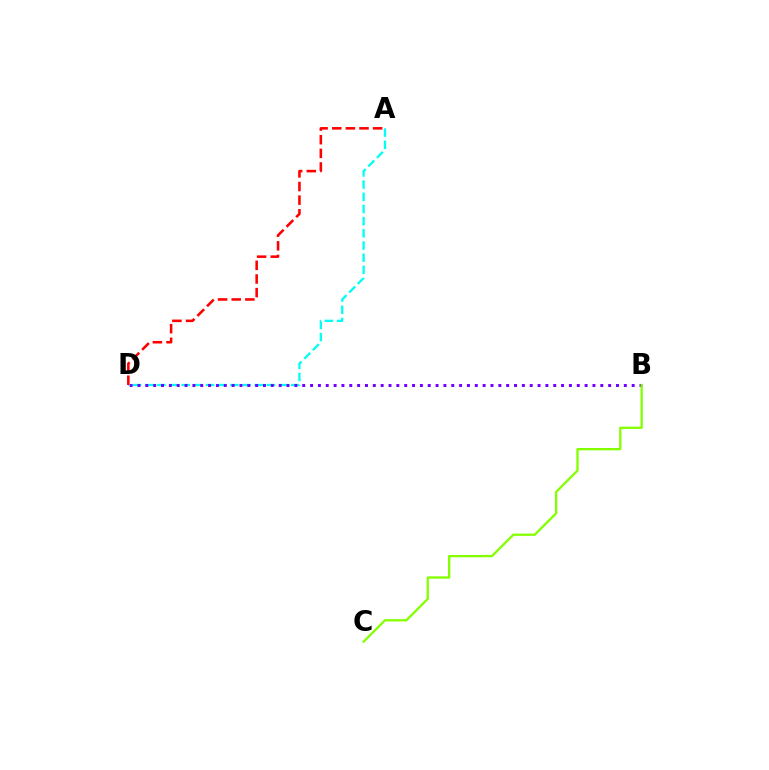{('A', 'D'): [{'color': '#00fff6', 'line_style': 'dashed', 'thickness': 1.65}, {'color': '#ff0000', 'line_style': 'dashed', 'thickness': 1.85}], ('B', 'D'): [{'color': '#7200ff', 'line_style': 'dotted', 'thickness': 2.13}], ('B', 'C'): [{'color': '#84ff00', 'line_style': 'solid', 'thickness': 1.65}]}